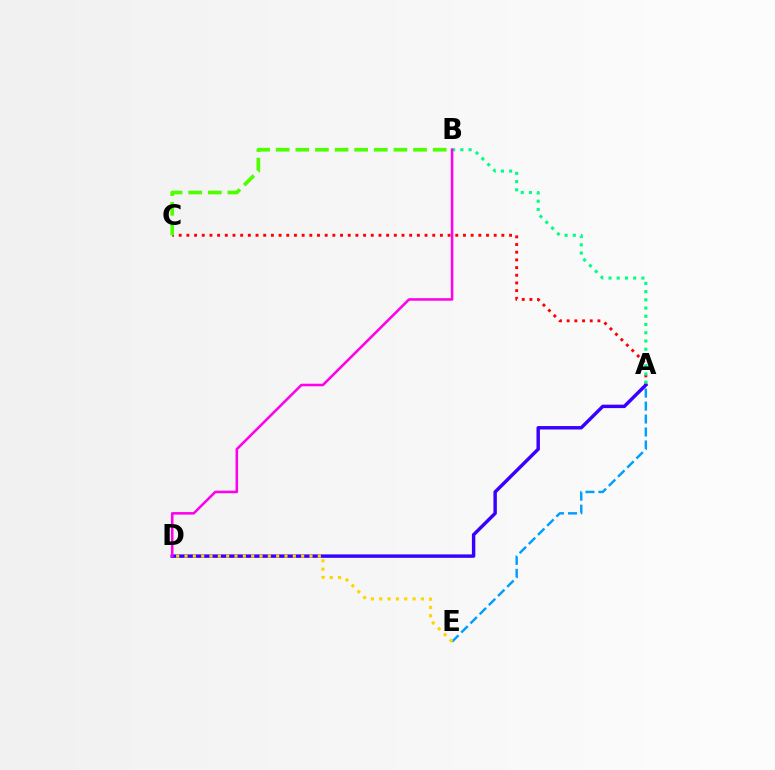{('A', 'E'): [{'color': '#009eff', 'line_style': 'dashed', 'thickness': 1.76}], ('A', 'C'): [{'color': '#ff0000', 'line_style': 'dotted', 'thickness': 2.09}], ('A', 'D'): [{'color': '#3700ff', 'line_style': 'solid', 'thickness': 2.47}], ('A', 'B'): [{'color': '#00ff86', 'line_style': 'dotted', 'thickness': 2.24}], ('D', 'E'): [{'color': '#ffd500', 'line_style': 'dotted', 'thickness': 2.26}], ('B', 'C'): [{'color': '#4fff00', 'line_style': 'dashed', 'thickness': 2.67}], ('B', 'D'): [{'color': '#ff00ed', 'line_style': 'solid', 'thickness': 1.84}]}